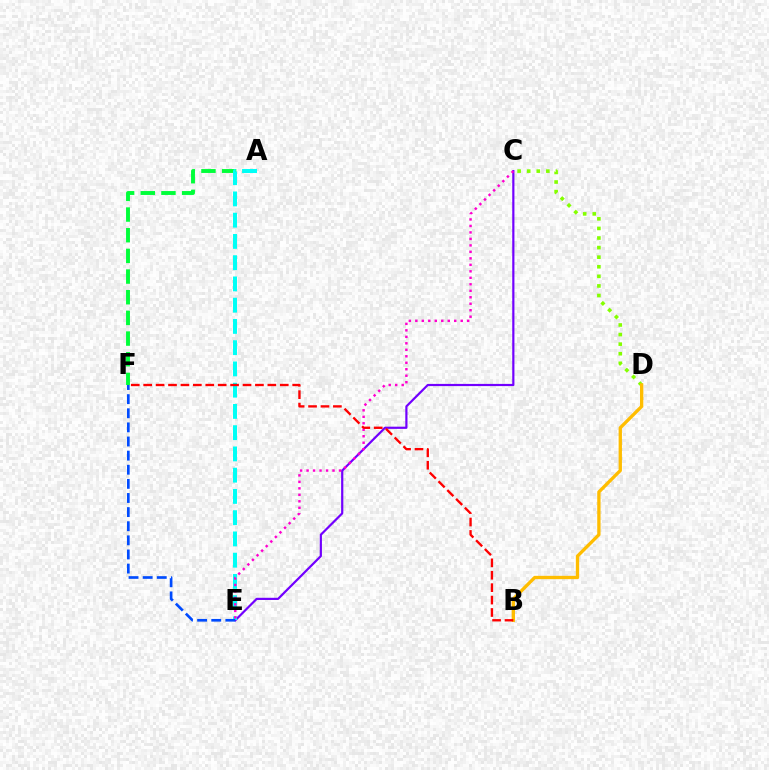{('A', 'F'): [{'color': '#00ff39', 'line_style': 'dashed', 'thickness': 2.81}], ('C', 'E'): [{'color': '#7200ff', 'line_style': 'solid', 'thickness': 1.58}, {'color': '#ff00cf', 'line_style': 'dotted', 'thickness': 1.76}], ('C', 'D'): [{'color': '#84ff00', 'line_style': 'dotted', 'thickness': 2.6}], ('A', 'E'): [{'color': '#00fff6', 'line_style': 'dashed', 'thickness': 2.89}], ('B', 'D'): [{'color': '#ffbd00', 'line_style': 'solid', 'thickness': 2.39}], ('E', 'F'): [{'color': '#004bff', 'line_style': 'dashed', 'thickness': 1.92}], ('B', 'F'): [{'color': '#ff0000', 'line_style': 'dashed', 'thickness': 1.69}]}